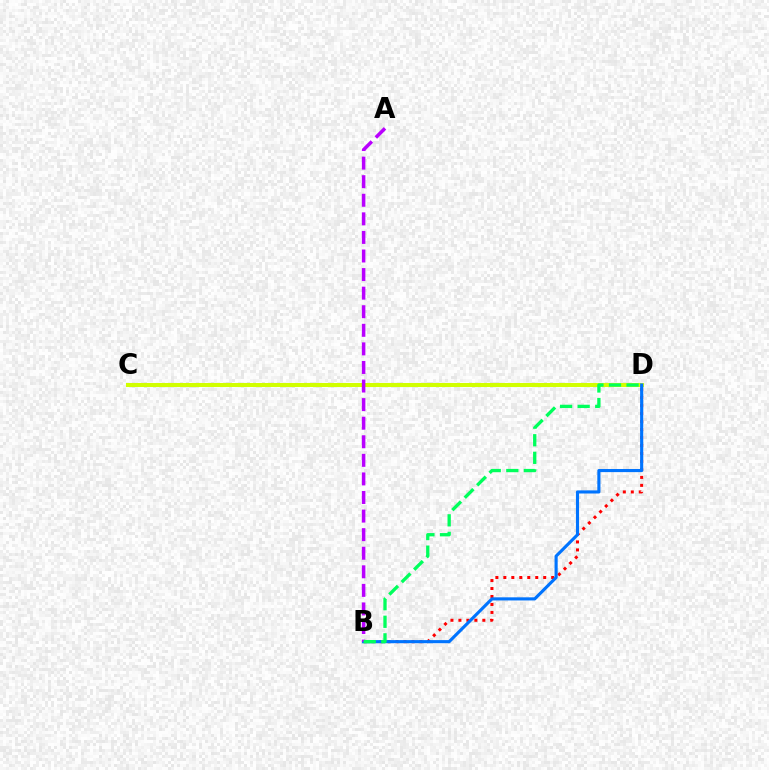{('C', 'D'): [{'color': '#d1ff00', 'line_style': 'solid', 'thickness': 2.92}], ('B', 'D'): [{'color': '#ff0000', 'line_style': 'dotted', 'thickness': 2.17}, {'color': '#0074ff', 'line_style': 'solid', 'thickness': 2.25}, {'color': '#00ff5c', 'line_style': 'dashed', 'thickness': 2.39}], ('A', 'B'): [{'color': '#b900ff', 'line_style': 'dashed', 'thickness': 2.52}]}